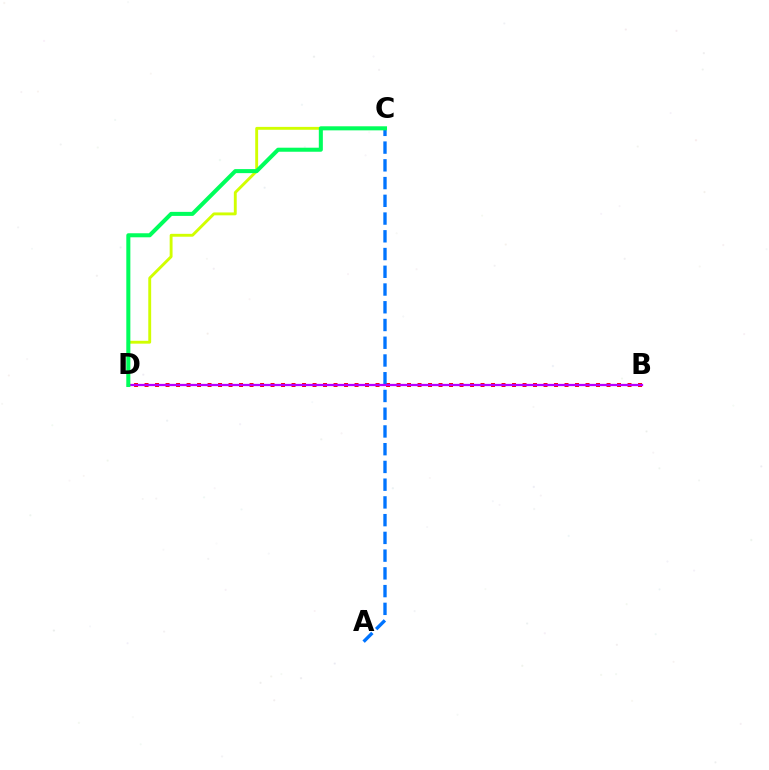{('C', 'D'): [{'color': '#d1ff00', 'line_style': 'solid', 'thickness': 2.07}, {'color': '#00ff5c', 'line_style': 'solid', 'thickness': 2.91}], ('B', 'D'): [{'color': '#ff0000', 'line_style': 'dotted', 'thickness': 2.85}, {'color': '#b900ff', 'line_style': 'solid', 'thickness': 1.63}], ('A', 'C'): [{'color': '#0074ff', 'line_style': 'dashed', 'thickness': 2.41}]}